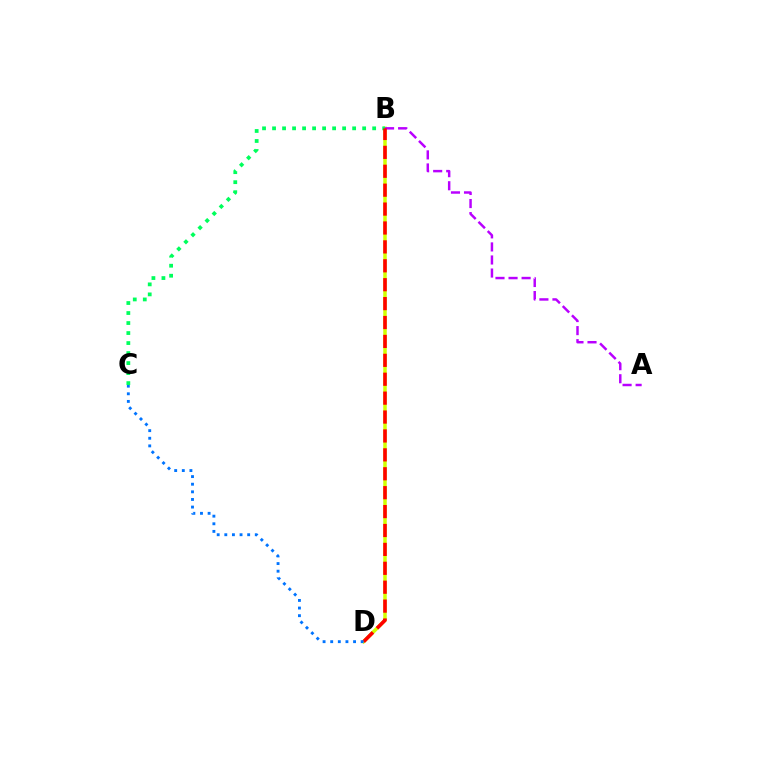{('B', 'D'): [{'color': '#d1ff00', 'line_style': 'solid', 'thickness': 2.53}, {'color': '#ff0000', 'line_style': 'dashed', 'thickness': 2.57}], ('A', 'B'): [{'color': '#b900ff', 'line_style': 'dashed', 'thickness': 1.77}], ('B', 'C'): [{'color': '#00ff5c', 'line_style': 'dotted', 'thickness': 2.72}], ('C', 'D'): [{'color': '#0074ff', 'line_style': 'dotted', 'thickness': 2.07}]}